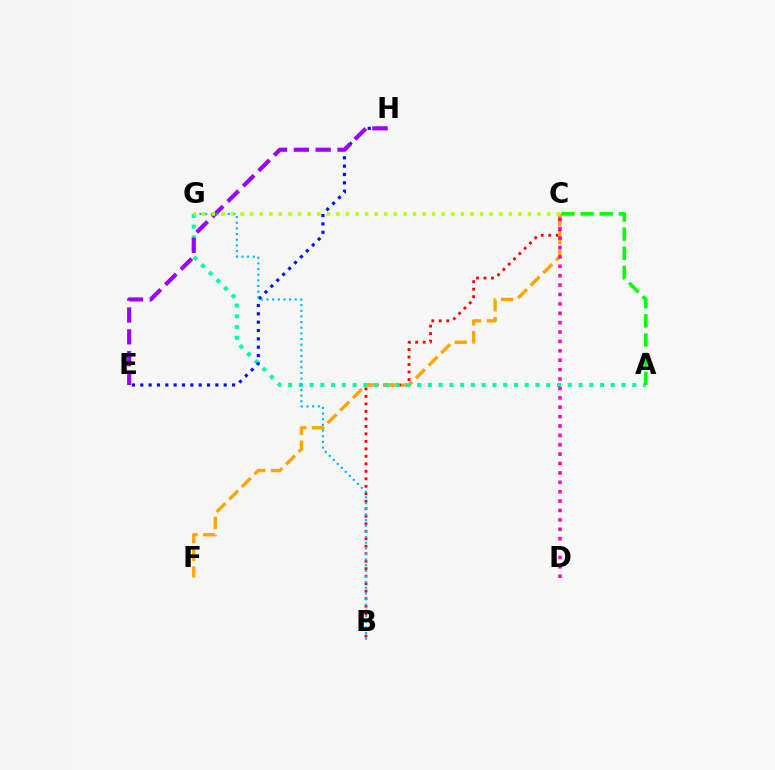{('B', 'C'): [{'color': '#ff0000', 'line_style': 'dotted', 'thickness': 2.04}], ('C', 'F'): [{'color': '#ffa500', 'line_style': 'dashed', 'thickness': 2.42}], ('A', 'G'): [{'color': '#00ff9d', 'line_style': 'dotted', 'thickness': 2.92}], ('E', 'H'): [{'color': '#0010ff', 'line_style': 'dotted', 'thickness': 2.27}, {'color': '#9b00ff', 'line_style': 'dashed', 'thickness': 2.97}], ('A', 'C'): [{'color': '#08ff00', 'line_style': 'dashed', 'thickness': 2.6}], ('C', 'D'): [{'color': '#ff00bd', 'line_style': 'dotted', 'thickness': 2.55}], ('B', 'G'): [{'color': '#00b5ff', 'line_style': 'dotted', 'thickness': 1.54}], ('C', 'G'): [{'color': '#b3ff00', 'line_style': 'dotted', 'thickness': 2.6}]}